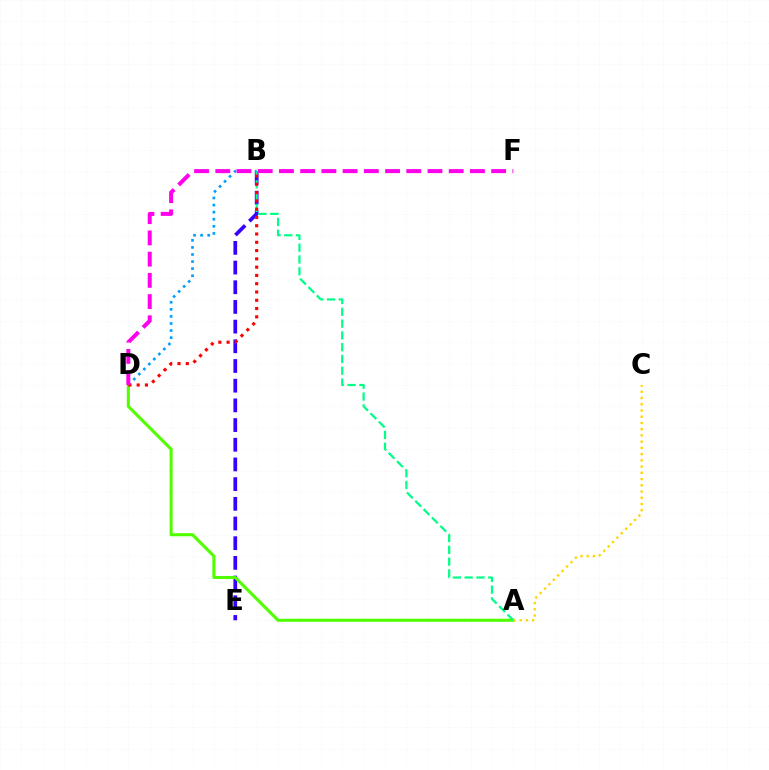{('B', 'E'): [{'color': '#3700ff', 'line_style': 'dashed', 'thickness': 2.67}], ('B', 'D'): [{'color': '#009eff', 'line_style': 'dotted', 'thickness': 1.92}, {'color': '#ff0000', 'line_style': 'dotted', 'thickness': 2.25}], ('A', 'D'): [{'color': '#4fff00', 'line_style': 'solid', 'thickness': 2.2}], ('A', 'B'): [{'color': '#00ff86', 'line_style': 'dashed', 'thickness': 1.6}], ('D', 'F'): [{'color': '#ff00ed', 'line_style': 'dashed', 'thickness': 2.88}], ('A', 'C'): [{'color': '#ffd500', 'line_style': 'dotted', 'thickness': 1.69}]}